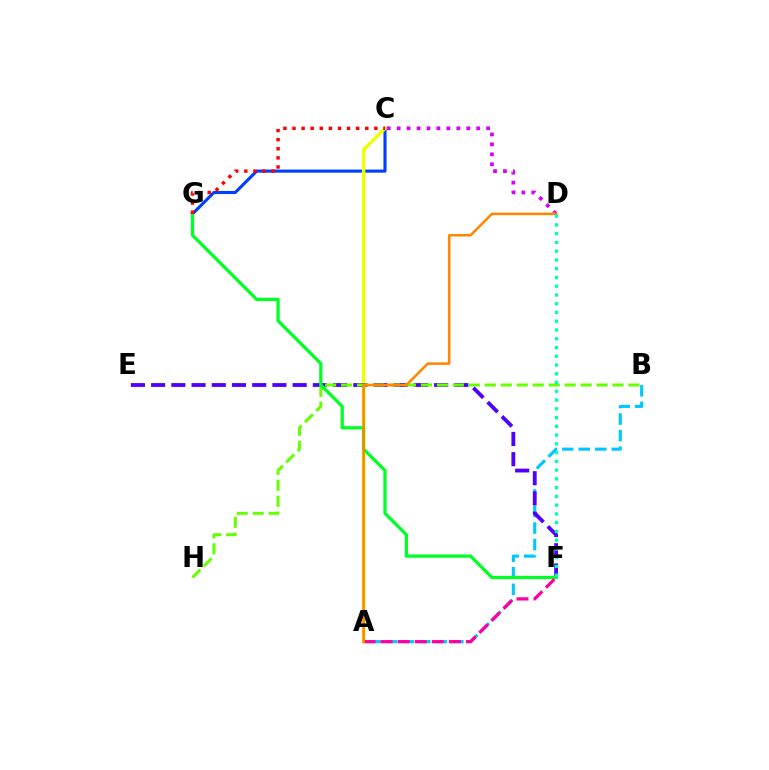{('A', 'B'): [{'color': '#00c7ff', 'line_style': 'dashed', 'thickness': 2.25}], ('C', 'G'): [{'color': '#003fff', 'line_style': 'solid', 'thickness': 2.23}, {'color': '#ff0000', 'line_style': 'dotted', 'thickness': 2.47}], ('C', 'D'): [{'color': '#d600ff', 'line_style': 'dotted', 'thickness': 2.7}], ('A', 'C'): [{'color': '#eeff00', 'line_style': 'solid', 'thickness': 2.44}], ('E', 'F'): [{'color': '#4f00ff', 'line_style': 'dashed', 'thickness': 2.75}], ('B', 'H'): [{'color': '#66ff00', 'line_style': 'dashed', 'thickness': 2.17}], ('F', 'G'): [{'color': '#00ff27', 'line_style': 'solid', 'thickness': 2.35}], ('A', 'F'): [{'color': '#ff00a0', 'line_style': 'dashed', 'thickness': 2.32}], ('A', 'D'): [{'color': '#ff8800', 'line_style': 'solid', 'thickness': 1.84}], ('D', 'F'): [{'color': '#00ffaf', 'line_style': 'dotted', 'thickness': 2.38}]}